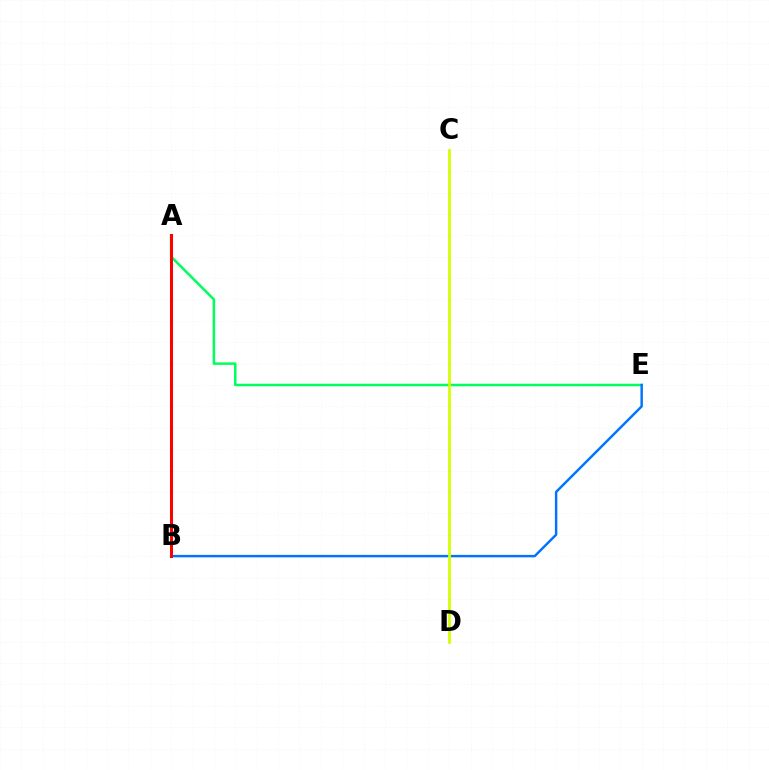{('A', 'E'): [{'color': '#00ff5c', 'line_style': 'solid', 'thickness': 1.81}], ('B', 'E'): [{'color': '#0074ff', 'line_style': 'solid', 'thickness': 1.76}], ('A', 'B'): [{'color': '#b900ff', 'line_style': 'solid', 'thickness': 1.89}, {'color': '#ff0000', 'line_style': 'solid', 'thickness': 2.18}], ('C', 'D'): [{'color': '#d1ff00', 'line_style': 'solid', 'thickness': 1.99}]}